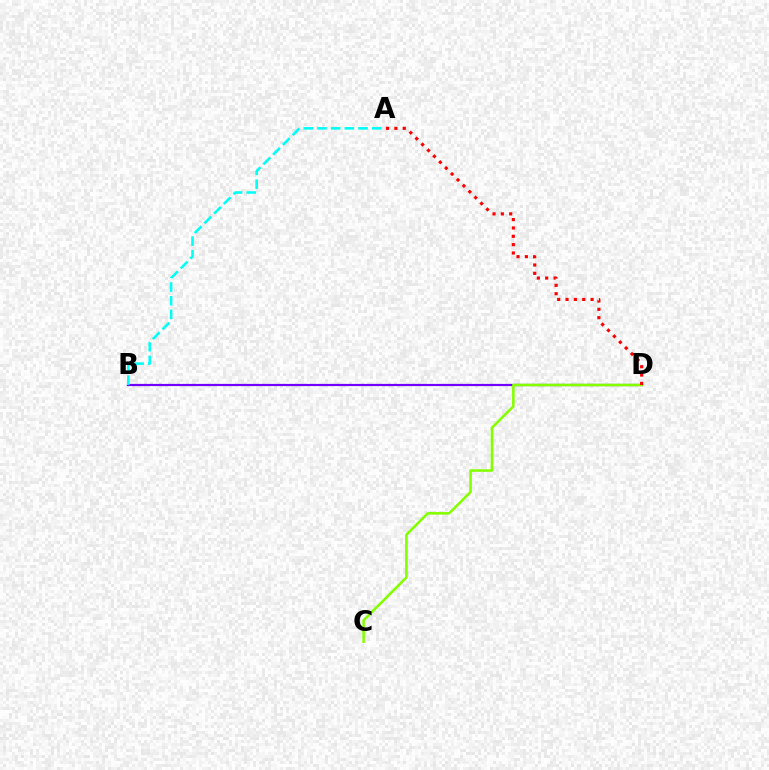{('B', 'D'): [{'color': '#7200ff', 'line_style': 'solid', 'thickness': 1.58}], ('A', 'B'): [{'color': '#00fff6', 'line_style': 'dashed', 'thickness': 1.86}], ('C', 'D'): [{'color': '#84ff00', 'line_style': 'solid', 'thickness': 1.85}], ('A', 'D'): [{'color': '#ff0000', 'line_style': 'dotted', 'thickness': 2.27}]}